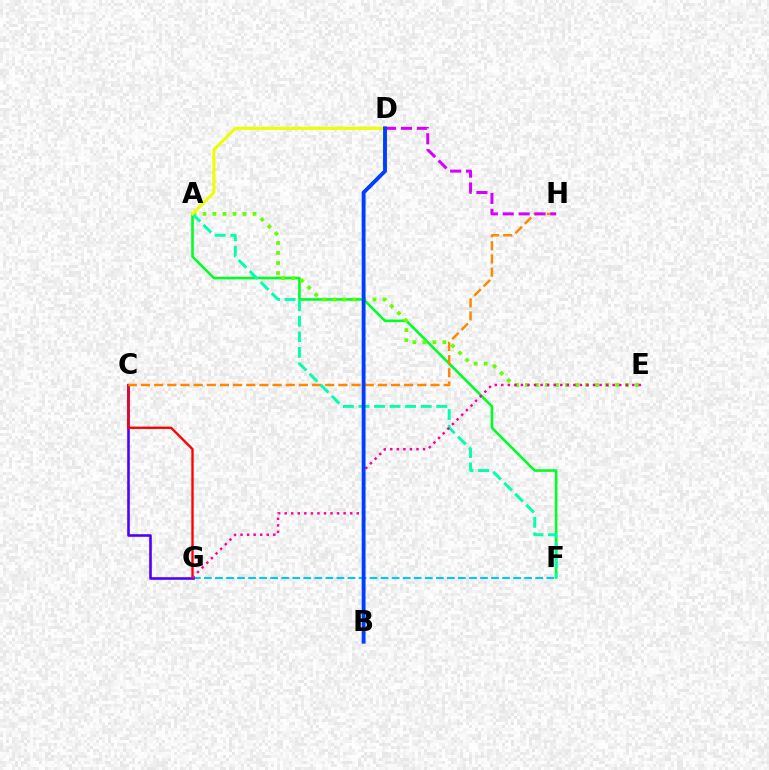{('F', 'G'): [{'color': '#00c7ff', 'line_style': 'dashed', 'thickness': 1.5}], ('C', 'G'): [{'color': '#4f00ff', 'line_style': 'solid', 'thickness': 1.88}, {'color': '#ff0000', 'line_style': 'solid', 'thickness': 1.69}], ('A', 'F'): [{'color': '#00ff27', 'line_style': 'solid', 'thickness': 1.88}, {'color': '#00ffaf', 'line_style': 'dashed', 'thickness': 2.12}], ('C', 'H'): [{'color': '#ff8800', 'line_style': 'dashed', 'thickness': 1.79}], ('D', 'H'): [{'color': '#d600ff', 'line_style': 'dashed', 'thickness': 2.16}], ('A', 'E'): [{'color': '#66ff00', 'line_style': 'dotted', 'thickness': 2.72}], ('E', 'G'): [{'color': '#ff00a0', 'line_style': 'dotted', 'thickness': 1.78}], ('A', 'D'): [{'color': '#eeff00', 'line_style': 'solid', 'thickness': 2.21}], ('B', 'D'): [{'color': '#003fff', 'line_style': 'solid', 'thickness': 2.8}]}